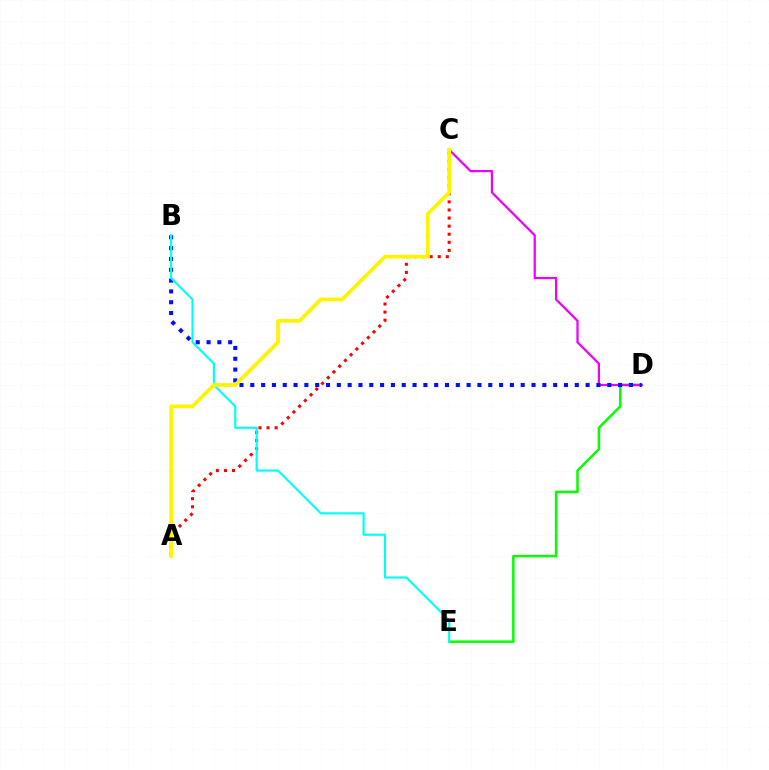{('D', 'E'): [{'color': '#08ff00', 'line_style': 'solid', 'thickness': 1.82}], ('A', 'C'): [{'color': '#ff0000', 'line_style': 'dotted', 'thickness': 2.2}, {'color': '#fcf500', 'line_style': 'solid', 'thickness': 2.67}], ('C', 'D'): [{'color': '#ee00ff', 'line_style': 'solid', 'thickness': 1.61}], ('B', 'D'): [{'color': '#0010ff', 'line_style': 'dotted', 'thickness': 2.94}], ('B', 'E'): [{'color': '#00fff6', 'line_style': 'solid', 'thickness': 1.54}]}